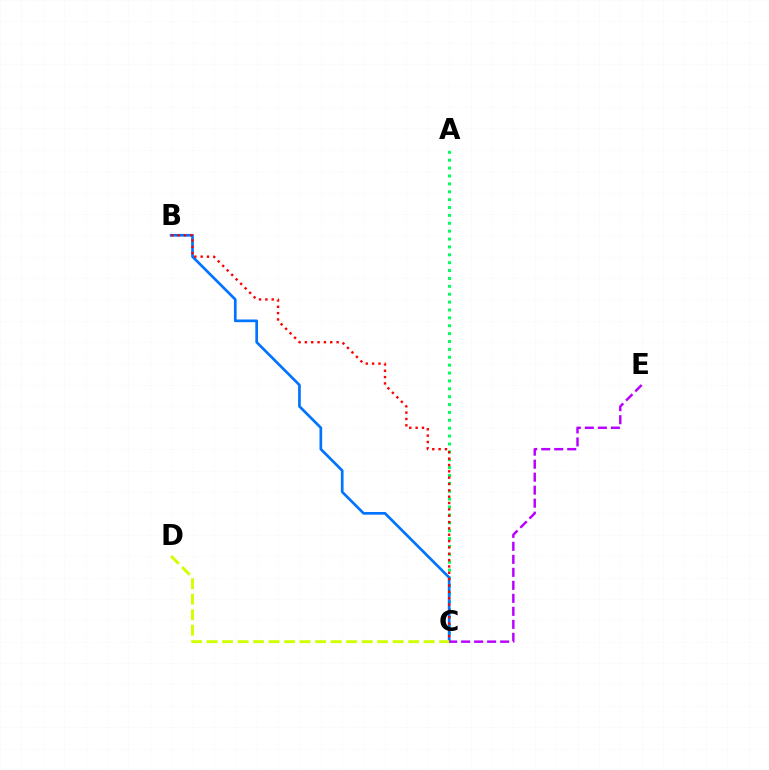{('A', 'C'): [{'color': '#00ff5c', 'line_style': 'dotted', 'thickness': 2.14}], ('B', 'C'): [{'color': '#0074ff', 'line_style': 'solid', 'thickness': 1.94}, {'color': '#ff0000', 'line_style': 'dotted', 'thickness': 1.72}], ('C', 'E'): [{'color': '#b900ff', 'line_style': 'dashed', 'thickness': 1.77}], ('C', 'D'): [{'color': '#d1ff00', 'line_style': 'dashed', 'thickness': 2.11}]}